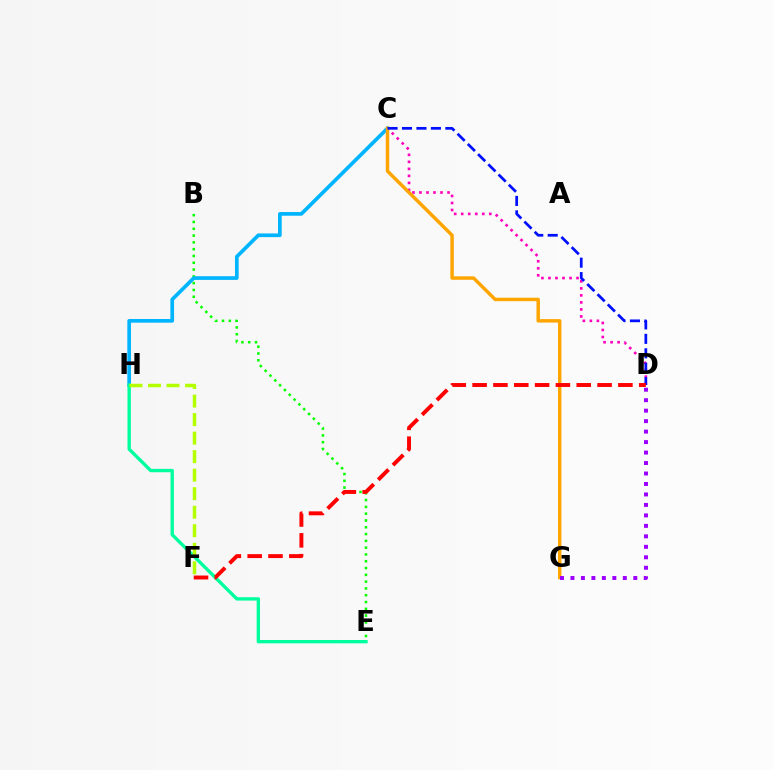{('B', 'E'): [{'color': '#08ff00', 'line_style': 'dotted', 'thickness': 1.85}], ('C', 'D'): [{'color': '#ff00bd', 'line_style': 'dotted', 'thickness': 1.91}, {'color': '#0010ff', 'line_style': 'dashed', 'thickness': 1.96}], ('C', 'H'): [{'color': '#00b5ff', 'line_style': 'solid', 'thickness': 2.66}], ('C', 'G'): [{'color': '#ffa500', 'line_style': 'solid', 'thickness': 2.49}], ('D', 'G'): [{'color': '#9b00ff', 'line_style': 'dotted', 'thickness': 2.85}], ('E', 'H'): [{'color': '#00ff9d', 'line_style': 'solid', 'thickness': 2.42}], ('D', 'F'): [{'color': '#ff0000', 'line_style': 'dashed', 'thickness': 2.83}], ('F', 'H'): [{'color': '#b3ff00', 'line_style': 'dashed', 'thickness': 2.52}]}